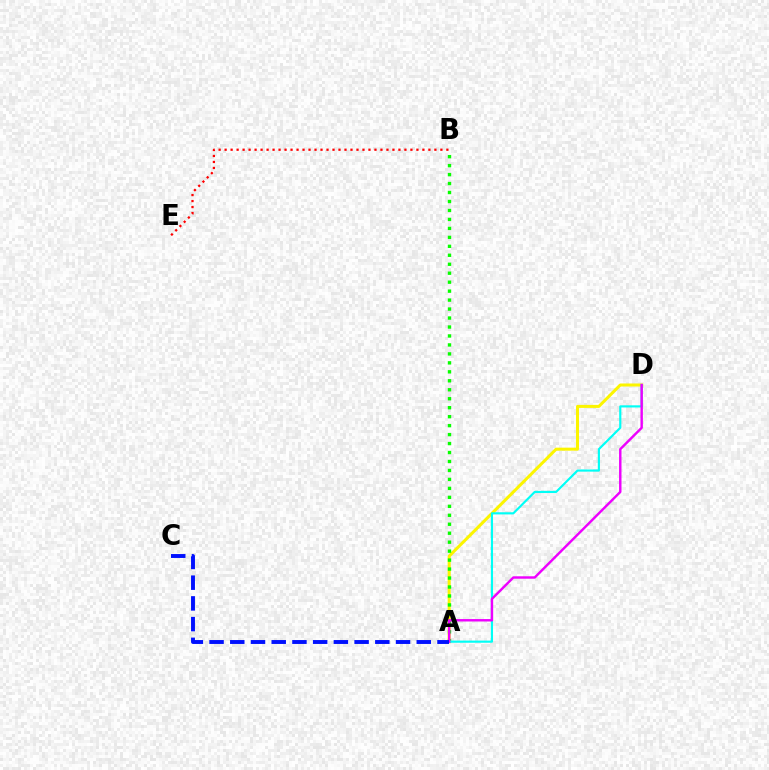{('A', 'D'): [{'color': '#fcf500', 'line_style': 'solid', 'thickness': 2.18}, {'color': '#00fff6', 'line_style': 'solid', 'thickness': 1.55}, {'color': '#ee00ff', 'line_style': 'solid', 'thickness': 1.75}], ('B', 'E'): [{'color': '#ff0000', 'line_style': 'dotted', 'thickness': 1.63}], ('A', 'B'): [{'color': '#08ff00', 'line_style': 'dotted', 'thickness': 2.44}], ('A', 'C'): [{'color': '#0010ff', 'line_style': 'dashed', 'thickness': 2.81}]}